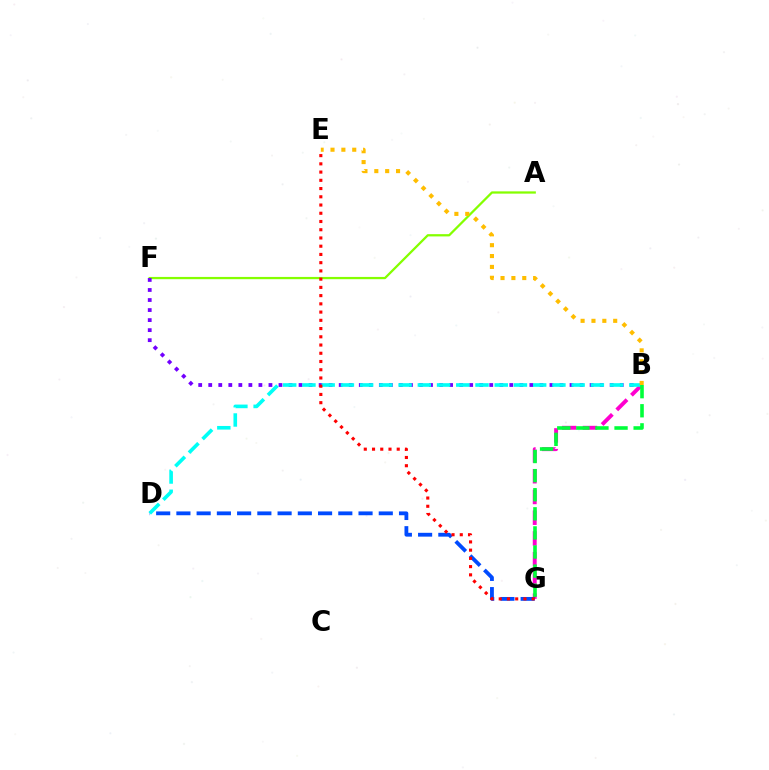{('A', 'F'): [{'color': '#84ff00', 'line_style': 'solid', 'thickness': 1.63}], ('B', 'G'): [{'color': '#ff00cf', 'line_style': 'dashed', 'thickness': 2.82}, {'color': '#00ff39', 'line_style': 'dashed', 'thickness': 2.59}], ('B', 'F'): [{'color': '#7200ff', 'line_style': 'dotted', 'thickness': 2.73}], ('D', 'G'): [{'color': '#004bff', 'line_style': 'dashed', 'thickness': 2.75}], ('B', 'D'): [{'color': '#00fff6', 'line_style': 'dashed', 'thickness': 2.61}], ('B', 'E'): [{'color': '#ffbd00', 'line_style': 'dotted', 'thickness': 2.95}], ('E', 'G'): [{'color': '#ff0000', 'line_style': 'dotted', 'thickness': 2.24}]}